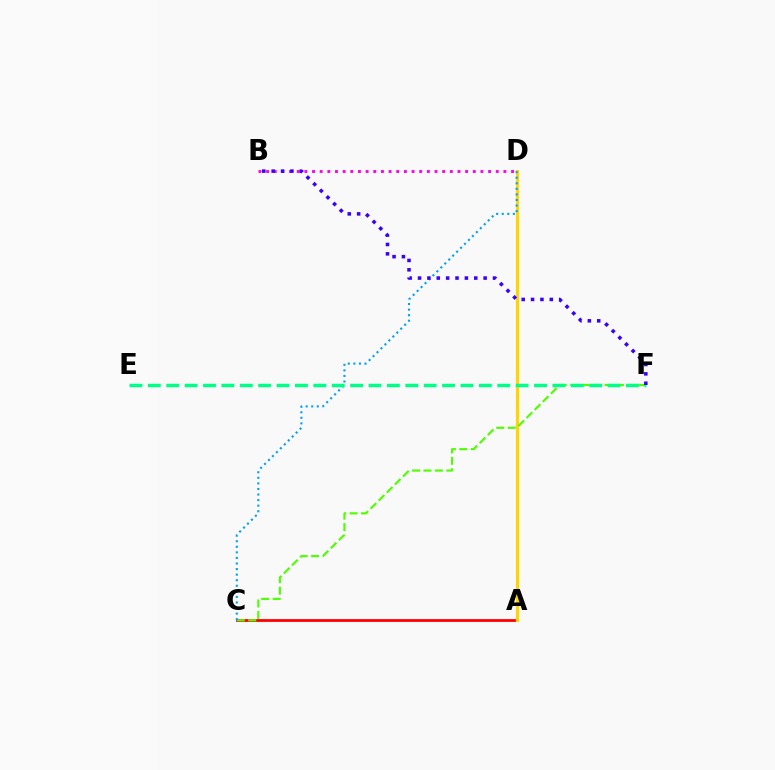{('A', 'C'): [{'color': '#ff0000', 'line_style': 'solid', 'thickness': 2.0}], ('A', 'D'): [{'color': '#ffd500', 'line_style': 'solid', 'thickness': 2.28}], ('C', 'F'): [{'color': '#4fff00', 'line_style': 'dashed', 'thickness': 1.55}], ('B', 'D'): [{'color': '#ff00ed', 'line_style': 'dotted', 'thickness': 2.08}], ('C', 'D'): [{'color': '#009eff', 'line_style': 'dotted', 'thickness': 1.51}], ('E', 'F'): [{'color': '#00ff86', 'line_style': 'dashed', 'thickness': 2.5}], ('B', 'F'): [{'color': '#3700ff', 'line_style': 'dotted', 'thickness': 2.55}]}